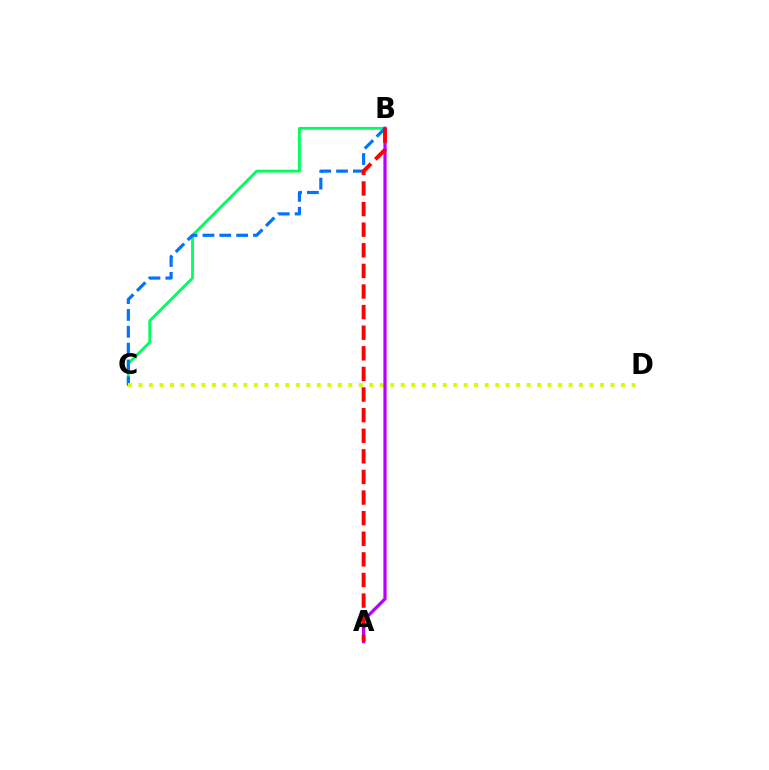{('B', 'C'): [{'color': '#00ff5c', 'line_style': 'solid', 'thickness': 2.04}, {'color': '#0074ff', 'line_style': 'dashed', 'thickness': 2.29}], ('C', 'D'): [{'color': '#d1ff00', 'line_style': 'dotted', 'thickness': 2.85}], ('A', 'B'): [{'color': '#b900ff', 'line_style': 'solid', 'thickness': 2.32}, {'color': '#ff0000', 'line_style': 'dashed', 'thickness': 2.8}]}